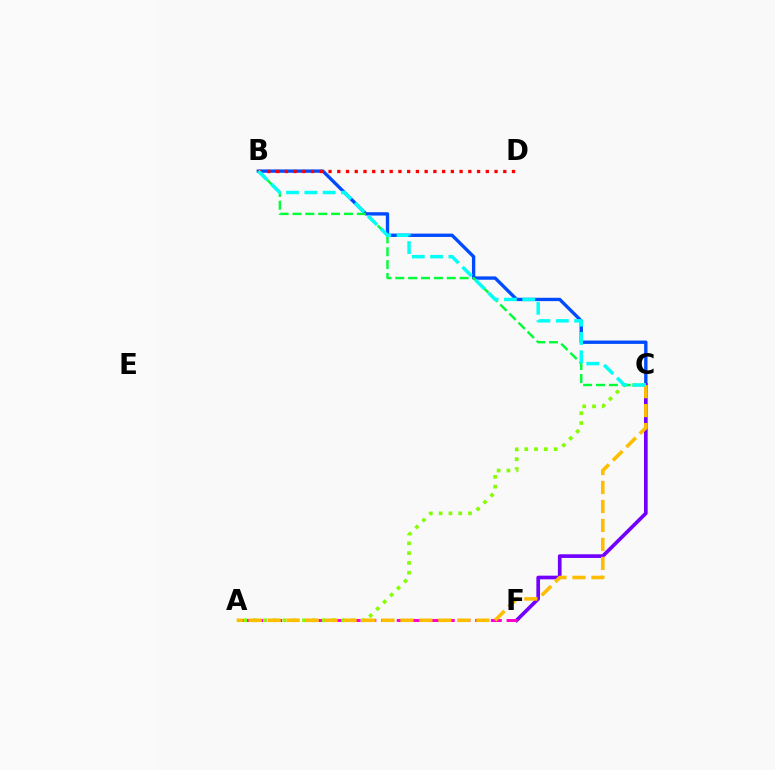{('B', 'C'): [{'color': '#004bff', 'line_style': 'solid', 'thickness': 2.41}, {'color': '#00ff39', 'line_style': 'dashed', 'thickness': 1.75}, {'color': '#00fff6', 'line_style': 'dashed', 'thickness': 2.49}], ('B', 'D'): [{'color': '#ff0000', 'line_style': 'dotted', 'thickness': 2.37}], ('C', 'F'): [{'color': '#7200ff', 'line_style': 'solid', 'thickness': 2.64}], ('A', 'F'): [{'color': '#ff00cf', 'line_style': 'dashed', 'thickness': 2.13}], ('A', 'C'): [{'color': '#84ff00', 'line_style': 'dotted', 'thickness': 2.66}, {'color': '#ffbd00', 'line_style': 'dashed', 'thickness': 2.58}]}